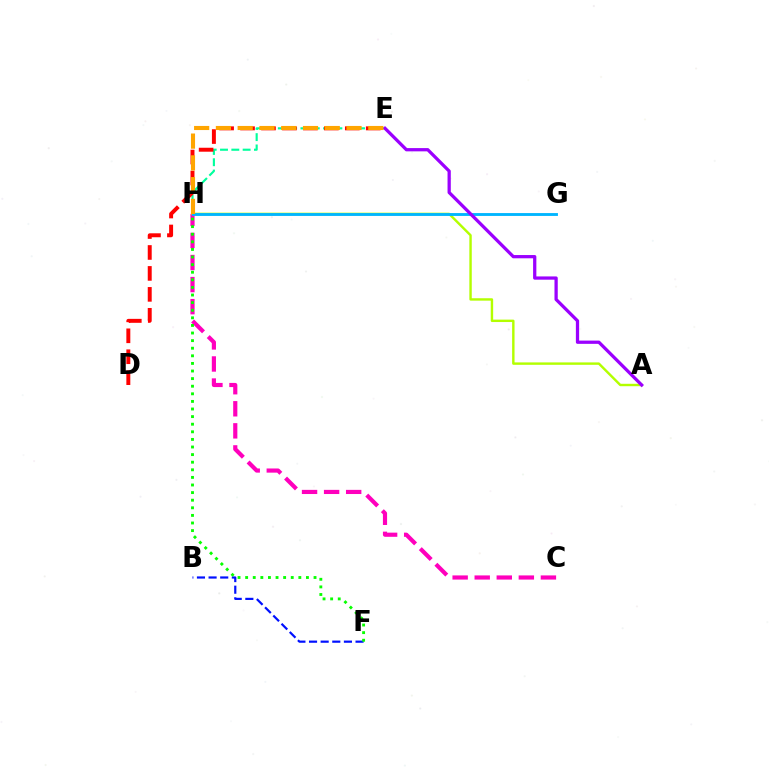{('C', 'H'): [{'color': '#ff00bd', 'line_style': 'dashed', 'thickness': 3.0}], ('A', 'H'): [{'color': '#b3ff00', 'line_style': 'solid', 'thickness': 1.74}], ('E', 'H'): [{'color': '#00ff9d', 'line_style': 'dashed', 'thickness': 1.54}, {'color': '#ffa500', 'line_style': 'dashed', 'thickness': 2.96}], ('D', 'E'): [{'color': '#ff0000', 'line_style': 'dashed', 'thickness': 2.85}], ('G', 'H'): [{'color': '#00b5ff', 'line_style': 'solid', 'thickness': 2.06}], ('B', 'F'): [{'color': '#0010ff', 'line_style': 'dashed', 'thickness': 1.58}], ('A', 'E'): [{'color': '#9b00ff', 'line_style': 'solid', 'thickness': 2.35}], ('F', 'H'): [{'color': '#08ff00', 'line_style': 'dotted', 'thickness': 2.06}]}